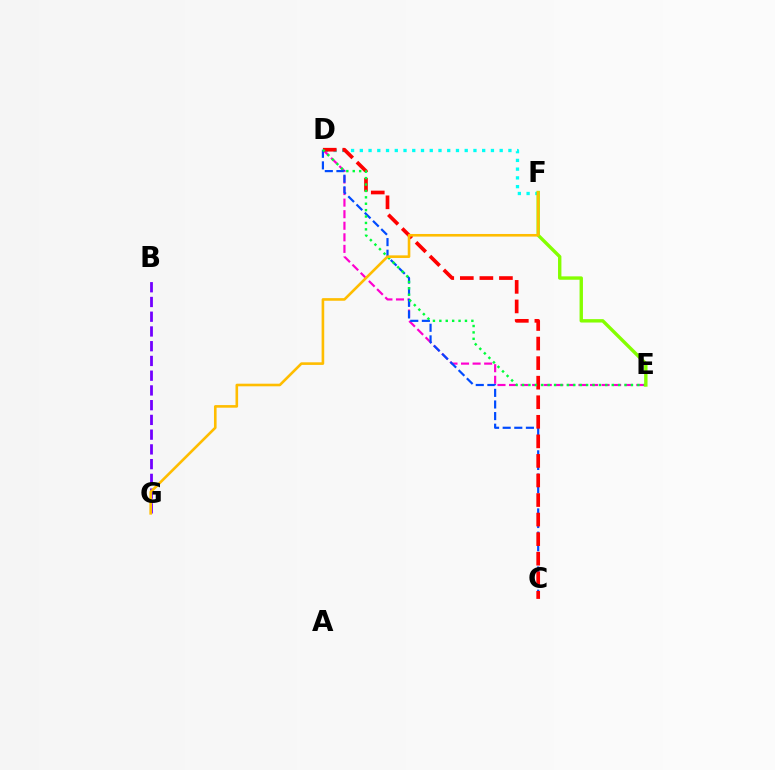{('D', 'F'): [{'color': '#00fff6', 'line_style': 'dotted', 'thickness': 2.38}], ('D', 'E'): [{'color': '#ff00cf', 'line_style': 'dashed', 'thickness': 1.57}, {'color': '#00ff39', 'line_style': 'dotted', 'thickness': 1.74}], ('C', 'D'): [{'color': '#004bff', 'line_style': 'dashed', 'thickness': 1.58}, {'color': '#ff0000', 'line_style': 'dashed', 'thickness': 2.66}], ('B', 'G'): [{'color': '#7200ff', 'line_style': 'dashed', 'thickness': 2.0}], ('E', 'F'): [{'color': '#84ff00', 'line_style': 'solid', 'thickness': 2.44}], ('F', 'G'): [{'color': '#ffbd00', 'line_style': 'solid', 'thickness': 1.88}]}